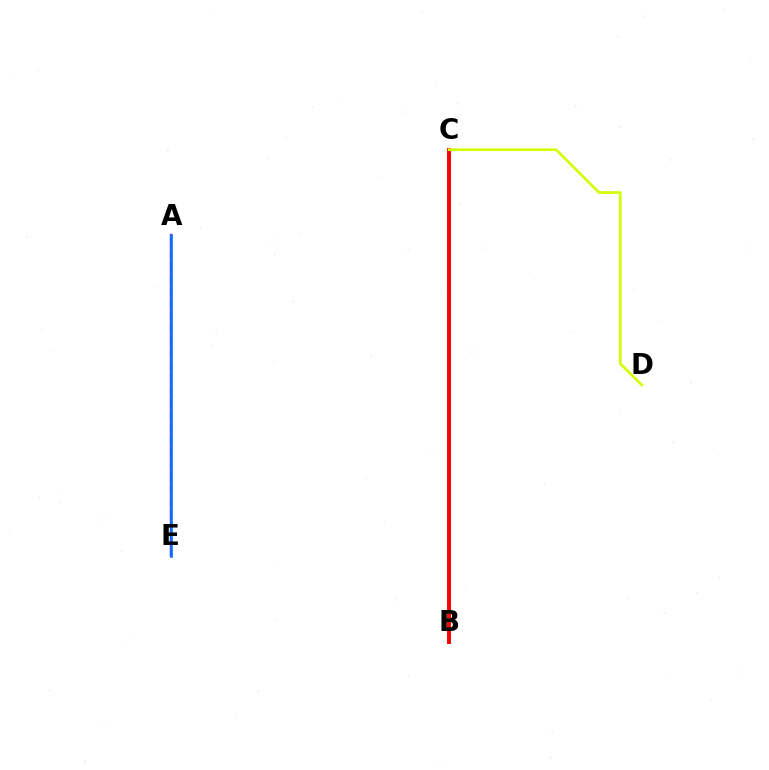{('A', 'E'): [{'color': '#00ff5c', 'line_style': 'dashed', 'thickness': 1.68}, {'color': '#b900ff', 'line_style': 'solid', 'thickness': 1.7}, {'color': '#0074ff', 'line_style': 'solid', 'thickness': 1.81}], ('B', 'C'): [{'color': '#ff0000', 'line_style': 'solid', 'thickness': 2.85}], ('C', 'D'): [{'color': '#d1ff00', 'line_style': 'solid', 'thickness': 1.91}]}